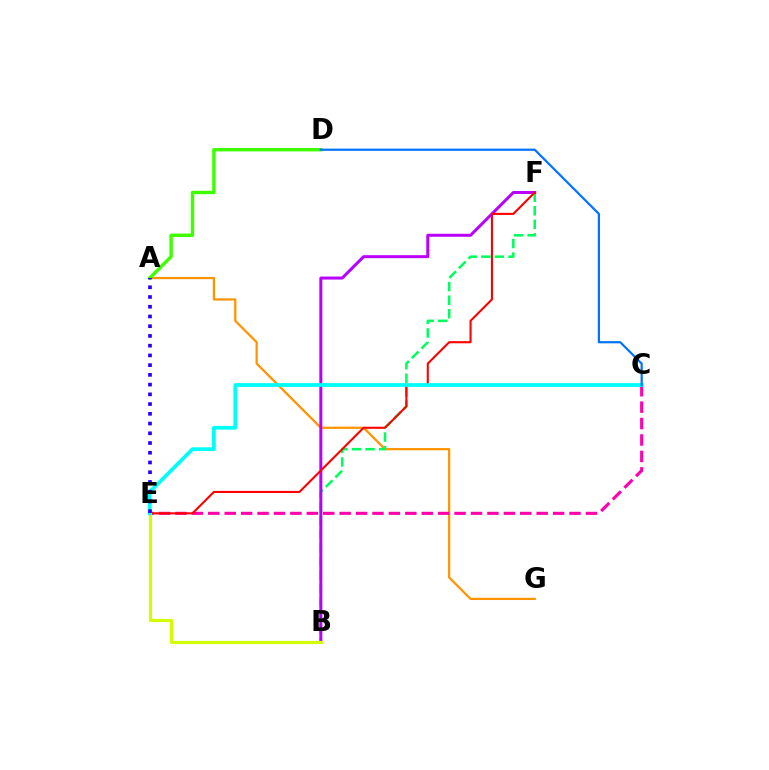{('A', 'G'): [{'color': '#ff9400', 'line_style': 'solid', 'thickness': 1.62}], ('A', 'D'): [{'color': '#3dff00', 'line_style': 'solid', 'thickness': 2.43}], ('B', 'F'): [{'color': '#00ff5c', 'line_style': 'dashed', 'thickness': 1.84}, {'color': '#b900ff', 'line_style': 'solid', 'thickness': 2.16}], ('C', 'E'): [{'color': '#ff00ac', 'line_style': 'dashed', 'thickness': 2.23}, {'color': '#00fff6', 'line_style': 'solid', 'thickness': 2.7}], ('E', 'F'): [{'color': '#ff0000', 'line_style': 'solid', 'thickness': 1.51}], ('B', 'E'): [{'color': '#d1ff00', 'line_style': 'solid', 'thickness': 2.28}], ('C', 'D'): [{'color': '#0074ff', 'line_style': 'solid', 'thickness': 1.59}], ('A', 'E'): [{'color': '#2500ff', 'line_style': 'dotted', 'thickness': 2.64}]}